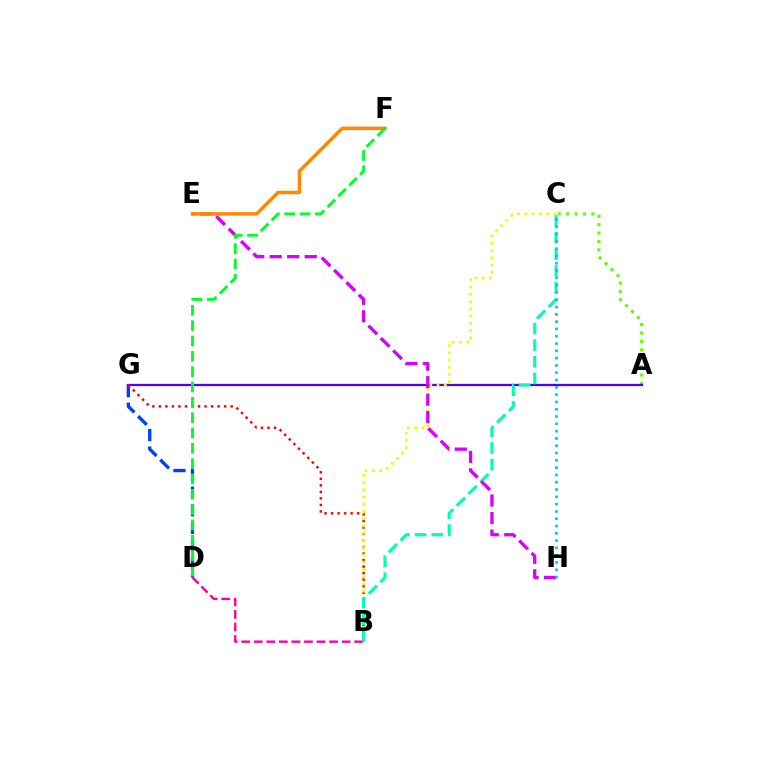{('D', 'G'): [{'color': '#003fff', 'line_style': 'dashed', 'thickness': 2.39}], ('A', 'C'): [{'color': '#66ff00', 'line_style': 'dotted', 'thickness': 2.28}], ('A', 'G'): [{'color': '#4f00ff', 'line_style': 'solid', 'thickness': 1.62}], ('B', 'G'): [{'color': '#ff0000', 'line_style': 'dotted', 'thickness': 1.77}], ('B', 'C'): [{'color': '#eeff00', 'line_style': 'dotted', 'thickness': 1.97}, {'color': '#00ffaf', 'line_style': 'dashed', 'thickness': 2.26}], ('B', 'D'): [{'color': '#ff00a0', 'line_style': 'dashed', 'thickness': 1.71}], ('E', 'H'): [{'color': '#d600ff', 'line_style': 'dashed', 'thickness': 2.38}], ('E', 'F'): [{'color': '#ff8800', 'line_style': 'solid', 'thickness': 2.52}], ('C', 'H'): [{'color': '#00c7ff', 'line_style': 'dotted', 'thickness': 1.98}], ('D', 'F'): [{'color': '#00ff27', 'line_style': 'dashed', 'thickness': 2.08}]}